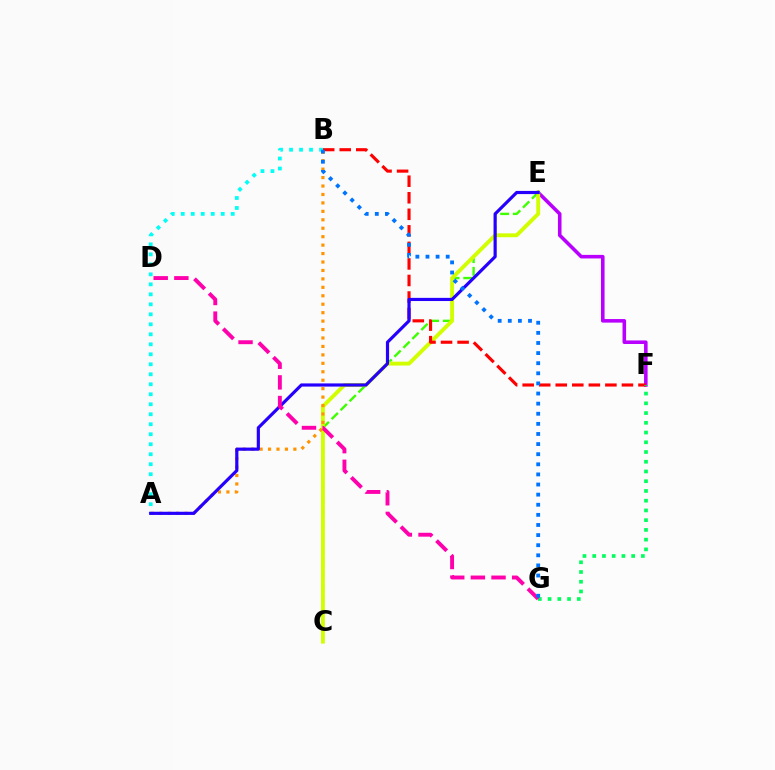{('C', 'E'): [{'color': '#3dff00', 'line_style': 'dashed', 'thickness': 1.72}, {'color': '#d1ff00', 'line_style': 'solid', 'thickness': 2.79}], ('E', 'F'): [{'color': '#b900ff', 'line_style': 'solid', 'thickness': 2.57}], ('B', 'F'): [{'color': '#ff0000', 'line_style': 'dashed', 'thickness': 2.25}], ('F', 'G'): [{'color': '#00ff5c', 'line_style': 'dotted', 'thickness': 2.65}], ('A', 'B'): [{'color': '#00fff6', 'line_style': 'dotted', 'thickness': 2.72}, {'color': '#ff9400', 'line_style': 'dotted', 'thickness': 2.29}], ('A', 'E'): [{'color': '#2500ff', 'line_style': 'solid', 'thickness': 2.28}], ('D', 'G'): [{'color': '#ff00ac', 'line_style': 'dashed', 'thickness': 2.8}], ('B', 'G'): [{'color': '#0074ff', 'line_style': 'dotted', 'thickness': 2.75}]}